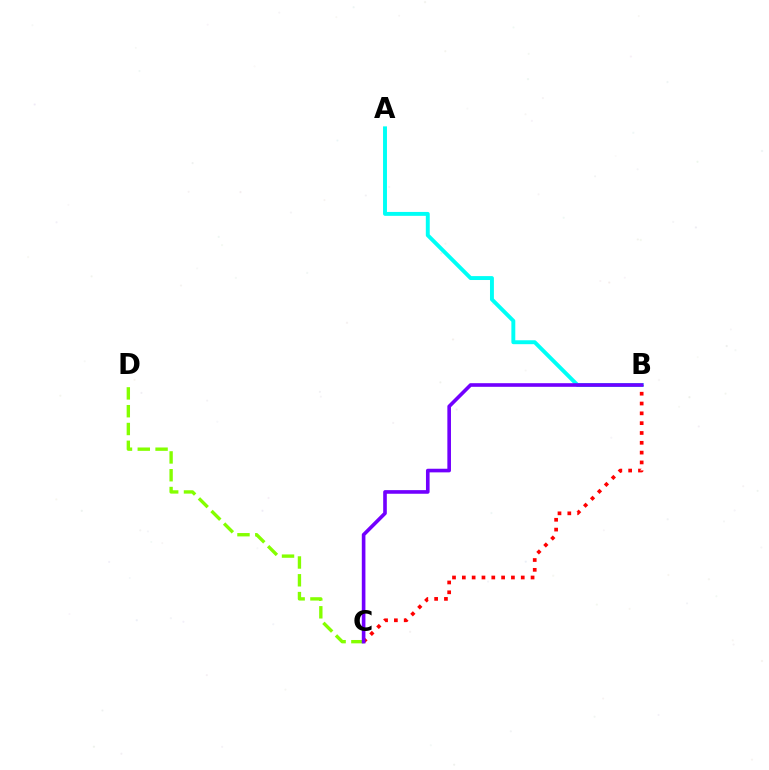{('A', 'B'): [{'color': '#00fff6', 'line_style': 'solid', 'thickness': 2.82}], ('C', 'D'): [{'color': '#84ff00', 'line_style': 'dashed', 'thickness': 2.42}], ('B', 'C'): [{'color': '#ff0000', 'line_style': 'dotted', 'thickness': 2.67}, {'color': '#7200ff', 'line_style': 'solid', 'thickness': 2.61}]}